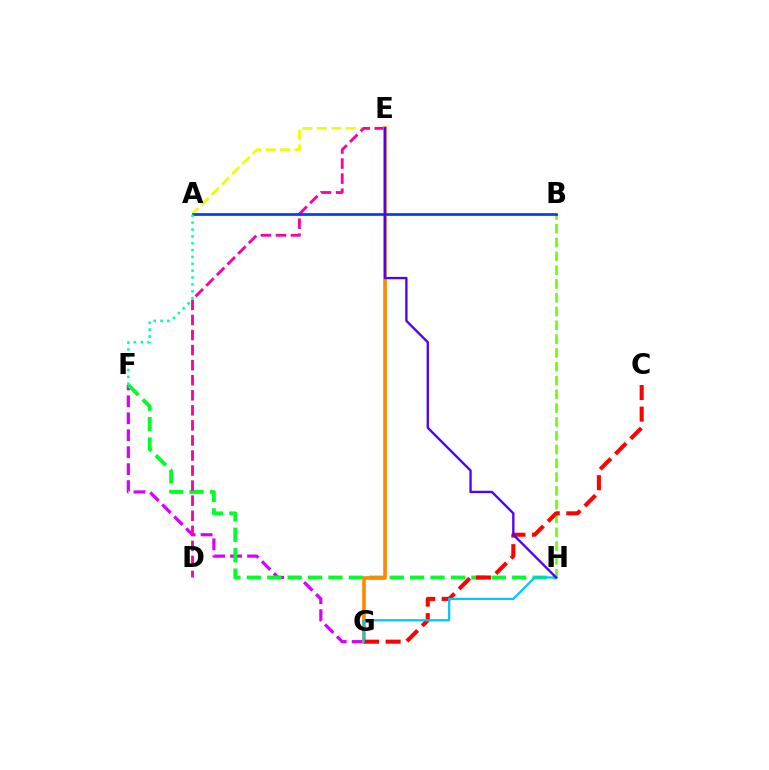{('F', 'G'): [{'color': '#d600ff', 'line_style': 'dashed', 'thickness': 2.3}], ('F', 'H'): [{'color': '#00ff27', 'line_style': 'dashed', 'thickness': 2.77}], ('A', 'E'): [{'color': '#eeff00', 'line_style': 'dashed', 'thickness': 1.97}], ('D', 'E'): [{'color': '#ff00a0', 'line_style': 'dashed', 'thickness': 2.05}], ('E', 'G'): [{'color': '#ff8800', 'line_style': 'solid', 'thickness': 2.62}], ('B', 'H'): [{'color': '#66ff00', 'line_style': 'dashed', 'thickness': 1.87}], ('C', 'G'): [{'color': '#ff0000', 'line_style': 'dashed', 'thickness': 2.93}], ('G', 'H'): [{'color': '#00c7ff', 'line_style': 'solid', 'thickness': 1.62}], ('A', 'B'): [{'color': '#003fff', 'line_style': 'solid', 'thickness': 1.98}], ('A', 'F'): [{'color': '#00ffaf', 'line_style': 'dotted', 'thickness': 1.86}], ('E', 'H'): [{'color': '#4f00ff', 'line_style': 'solid', 'thickness': 1.69}]}